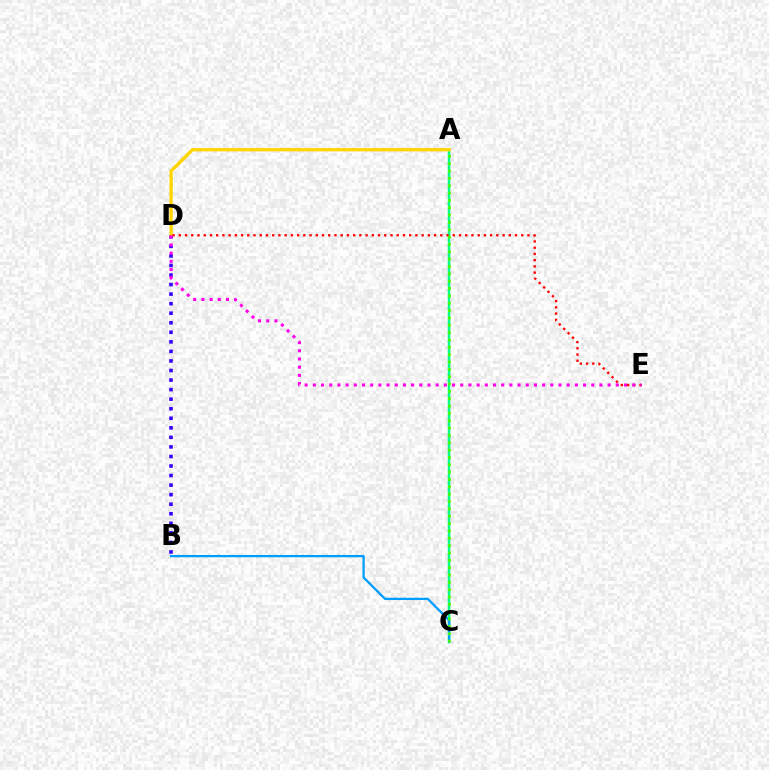{('B', 'D'): [{'color': '#3700ff', 'line_style': 'dotted', 'thickness': 2.59}], ('A', 'C'): [{'color': '#00ff86', 'line_style': 'solid', 'thickness': 1.8}, {'color': '#4fff00', 'line_style': 'dotted', 'thickness': 2.0}], ('B', 'C'): [{'color': '#009eff', 'line_style': 'solid', 'thickness': 1.66}], ('A', 'D'): [{'color': '#ffd500', 'line_style': 'solid', 'thickness': 2.38}], ('D', 'E'): [{'color': '#ff0000', 'line_style': 'dotted', 'thickness': 1.69}, {'color': '#ff00ed', 'line_style': 'dotted', 'thickness': 2.22}]}